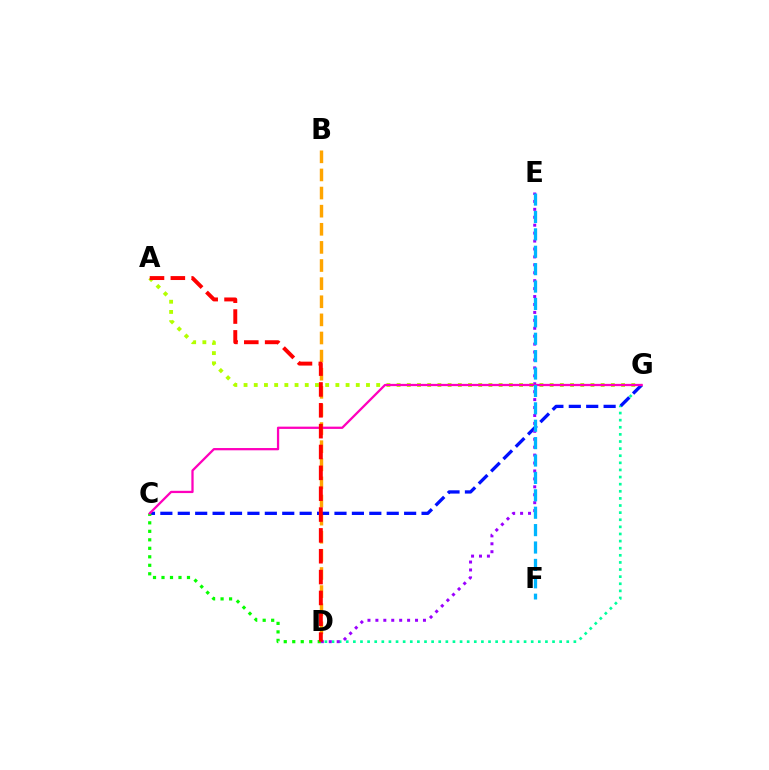{('B', 'D'): [{'color': '#ffa500', 'line_style': 'dashed', 'thickness': 2.46}], ('D', 'G'): [{'color': '#00ff9d', 'line_style': 'dotted', 'thickness': 1.93}], ('C', 'G'): [{'color': '#0010ff', 'line_style': 'dashed', 'thickness': 2.37}, {'color': '#ff00bd', 'line_style': 'solid', 'thickness': 1.64}], ('D', 'E'): [{'color': '#9b00ff', 'line_style': 'dotted', 'thickness': 2.15}], ('A', 'G'): [{'color': '#b3ff00', 'line_style': 'dotted', 'thickness': 2.77}], ('C', 'D'): [{'color': '#08ff00', 'line_style': 'dotted', 'thickness': 2.31}], ('E', 'F'): [{'color': '#00b5ff', 'line_style': 'dashed', 'thickness': 2.36}], ('A', 'D'): [{'color': '#ff0000', 'line_style': 'dashed', 'thickness': 2.83}]}